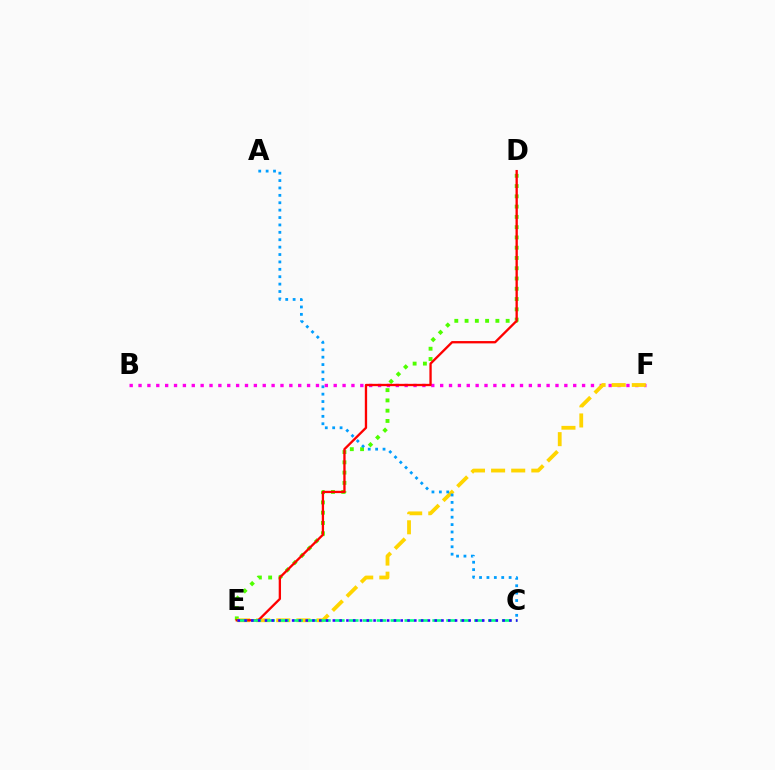{('D', 'E'): [{'color': '#4fff00', 'line_style': 'dotted', 'thickness': 2.79}, {'color': '#ff0000', 'line_style': 'solid', 'thickness': 1.67}], ('B', 'F'): [{'color': '#ff00ed', 'line_style': 'dotted', 'thickness': 2.41}], ('E', 'F'): [{'color': '#ffd500', 'line_style': 'dashed', 'thickness': 2.73}], ('A', 'C'): [{'color': '#009eff', 'line_style': 'dotted', 'thickness': 2.01}], ('C', 'E'): [{'color': '#00ff86', 'line_style': 'dashed', 'thickness': 1.89}, {'color': '#3700ff', 'line_style': 'dotted', 'thickness': 1.84}]}